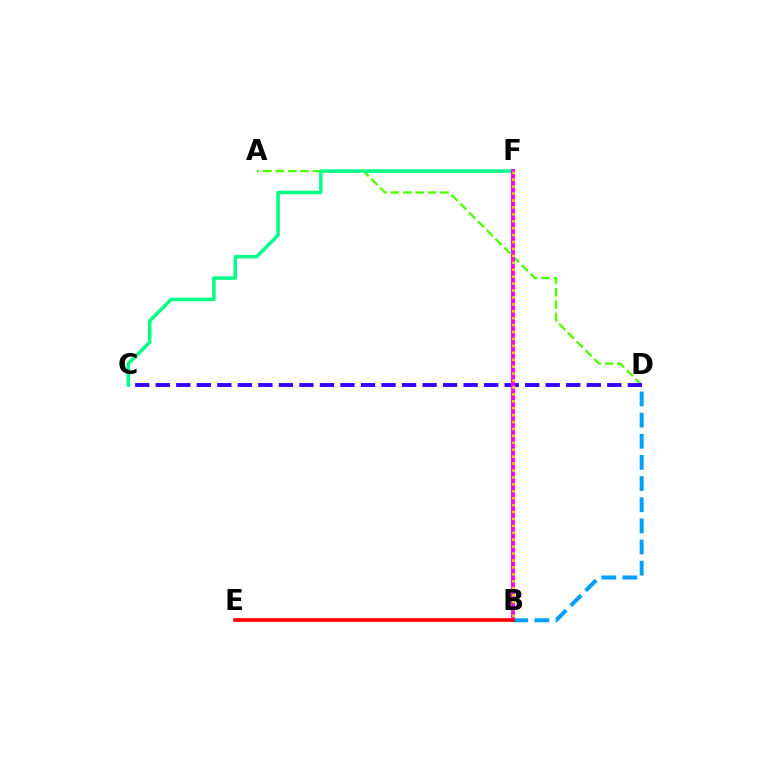{('A', 'D'): [{'color': '#4fff00', 'line_style': 'dashed', 'thickness': 1.68}], ('B', 'D'): [{'color': '#009eff', 'line_style': 'dashed', 'thickness': 2.87}], ('C', 'D'): [{'color': '#3700ff', 'line_style': 'dashed', 'thickness': 2.79}], ('C', 'F'): [{'color': '#00ff86', 'line_style': 'solid', 'thickness': 2.52}], ('B', 'F'): [{'color': '#ff00ed', 'line_style': 'solid', 'thickness': 2.77}, {'color': '#ffd500', 'line_style': 'dotted', 'thickness': 1.88}], ('B', 'E'): [{'color': '#ff0000', 'line_style': 'solid', 'thickness': 2.63}]}